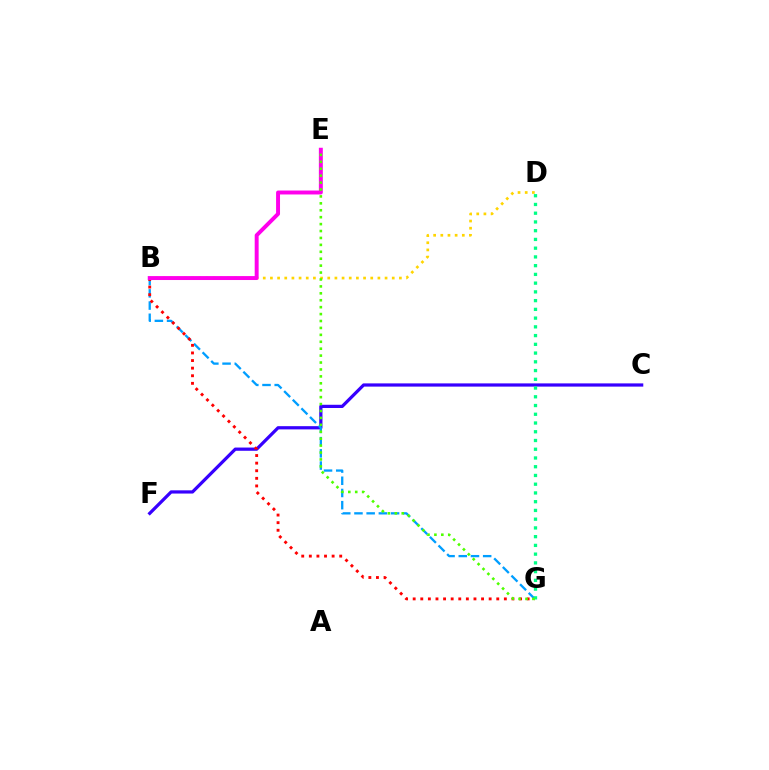{('B', 'D'): [{'color': '#ffd500', 'line_style': 'dotted', 'thickness': 1.95}], ('C', 'F'): [{'color': '#3700ff', 'line_style': 'solid', 'thickness': 2.32}], ('B', 'G'): [{'color': '#009eff', 'line_style': 'dashed', 'thickness': 1.66}, {'color': '#ff0000', 'line_style': 'dotted', 'thickness': 2.06}], ('B', 'E'): [{'color': '#ff00ed', 'line_style': 'solid', 'thickness': 2.84}], ('D', 'G'): [{'color': '#00ff86', 'line_style': 'dotted', 'thickness': 2.38}], ('E', 'G'): [{'color': '#4fff00', 'line_style': 'dotted', 'thickness': 1.88}]}